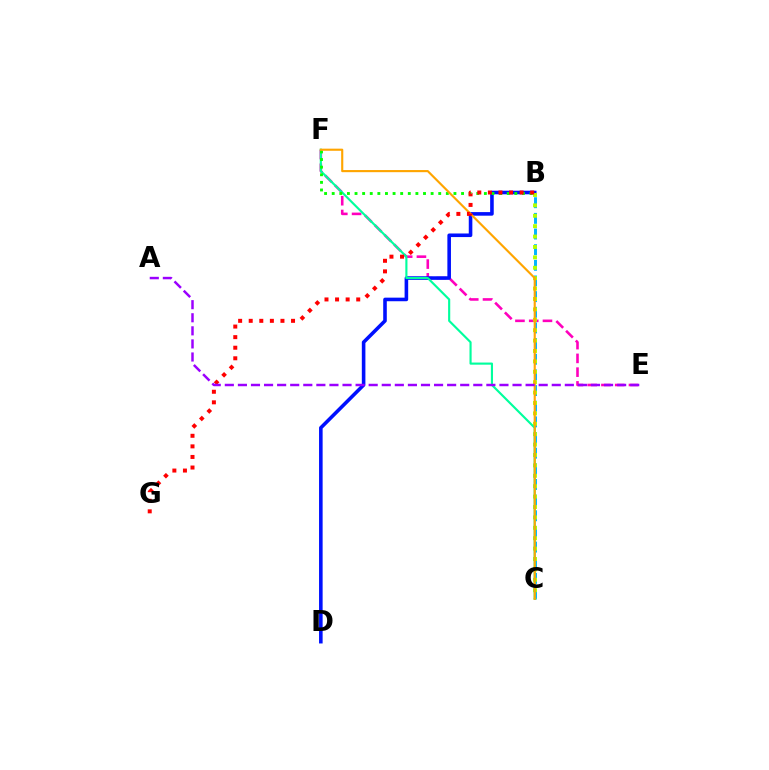{('E', 'F'): [{'color': '#ff00bd', 'line_style': 'dashed', 'thickness': 1.87}], ('B', 'C'): [{'color': '#00b5ff', 'line_style': 'dashed', 'thickness': 2.13}, {'color': '#b3ff00', 'line_style': 'dotted', 'thickness': 2.83}], ('B', 'D'): [{'color': '#0010ff', 'line_style': 'solid', 'thickness': 2.58}], ('C', 'F'): [{'color': '#00ff9d', 'line_style': 'solid', 'thickness': 1.54}, {'color': '#ffa500', 'line_style': 'solid', 'thickness': 1.53}], ('B', 'F'): [{'color': '#08ff00', 'line_style': 'dotted', 'thickness': 2.07}], ('B', 'G'): [{'color': '#ff0000', 'line_style': 'dotted', 'thickness': 2.87}], ('A', 'E'): [{'color': '#9b00ff', 'line_style': 'dashed', 'thickness': 1.78}]}